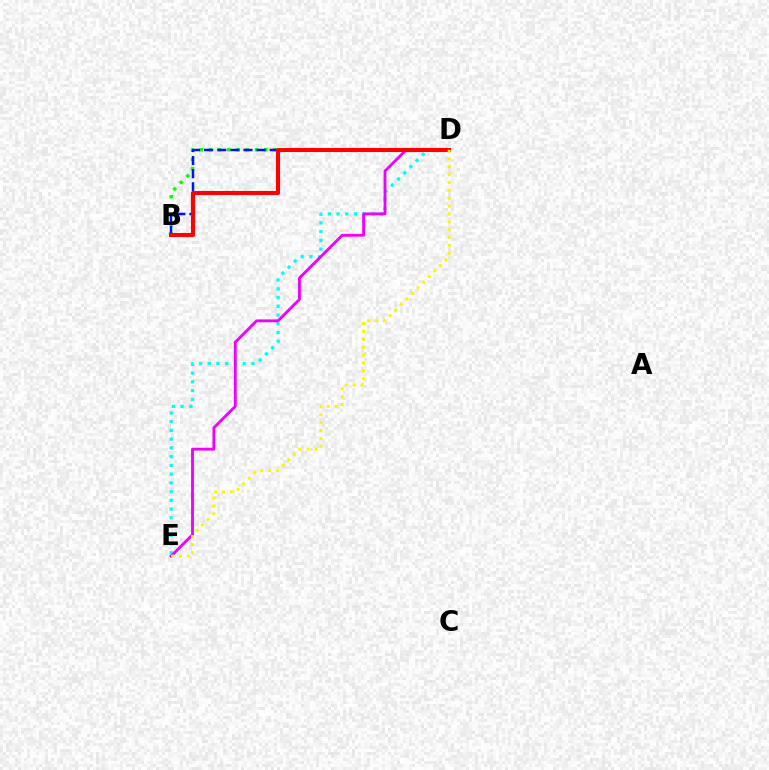{('B', 'D'): [{'color': '#08ff00', 'line_style': 'dotted', 'thickness': 2.5}, {'color': '#0010ff', 'line_style': 'dashed', 'thickness': 1.78}, {'color': '#ff0000', 'line_style': 'solid', 'thickness': 2.94}], ('D', 'E'): [{'color': '#00fff6', 'line_style': 'dotted', 'thickness': 2.37}, {'color': '#ee00ff', 'line_style': 'solid', 'thickness': 2.05}, {'color': '#fcf500', 'line_style': 'dotted', 'thickness': 2.14}]}